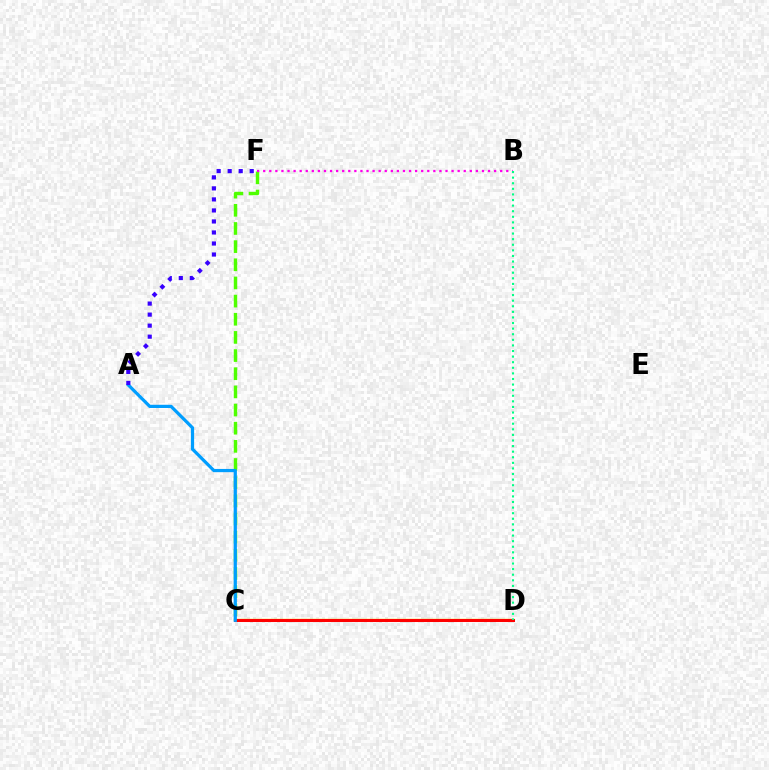{('C', 'D'): [{'color': '#ffd500', 'line_style': 'solid', 'thickness': 1.73}, {'color': '#ff0000', 'line_style': 'solid', 'thickness': 2.19}], ('C', 'F'): [{'color': '#4fff00', 'line_style': 'dashed', 'thickness': 2.47}], ('A', 'C'): [{'color': '#009eff', 'line_style': 'solid', 'thickness': 2.32}], ('B', 'F'): [{'color': '#ff00ed', 'line_style': 'dotted', 'thickness': 1.65}], ('A', 'F'): [{'color': '#3700ff', 'line_style': 'dotted', 'thickness': 2.99}], ('B', 'D'): [{'color': '#00ff86', 'line_style': 'dotted', 'thickness': 1.52}]}